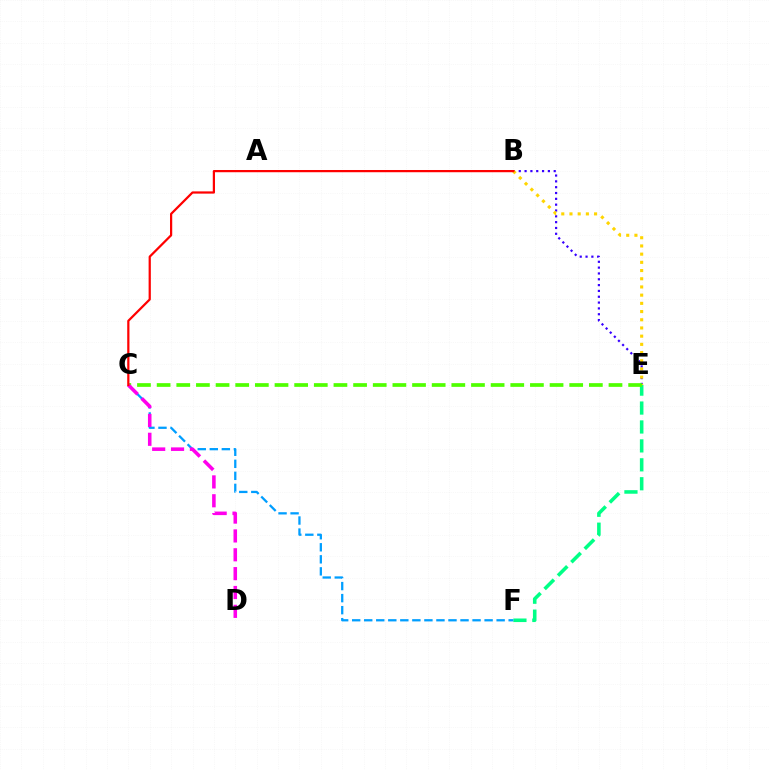{('B', 'E'): [{'color': '#3700ff', 'line_style': 'dotted', 'thickness': 1.58}, {'color': '#ffd500', 'line_style': 'dotted', 'thickness': 2.23}], ('E', 'F'): [{'color': '#00ff86', 'line_style': 'dashed', 'thickness': 2.57}], ('C', 'F'): [{'color': '#009eff', 'line_style': 'dashed', 'thickness': 1.64}], ('C', 'E'): [{'color': '#4fff00', 'line_style': 'dashed', 'thickness': 2.67}], ('C', 'D'): [{'color': '#ff00ed', 'line_style': 'dashed', 'thickness': 2.56}], ('B', 'C'): [{'color': '#ff0000', 'line_style': 'solid', 'thickness': 1.6}]}